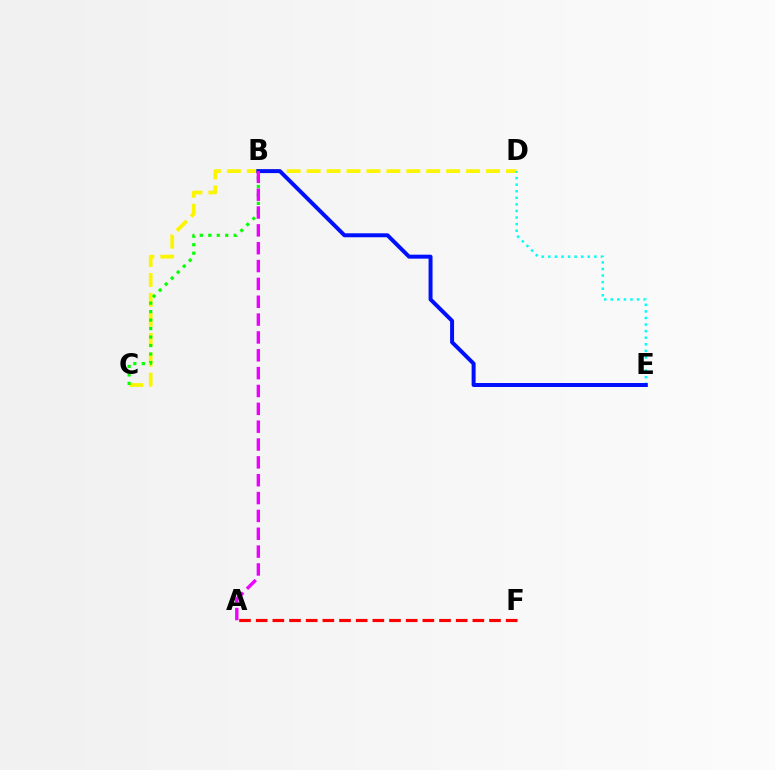{('C', 'D'): [{'color': '#fcf500', 'line_style': 'dashed', 'thickness': 2.71}], ('D', 'E'): [{'color': '#00fff6', 'line_style': 'dotted', 'thickness': 1.79}], ('A', 'F'): [{'color': '#ff0000', 'line_style': 'dashed', 'thickness': 2.26}], ('B', 'C'): [{'color': '#08ff00', 'line_style': 'dotted', 'thickness': 2.3}], ('B', 'E'): [{'color': '#0010ff', 'line_style': 'solid', 'thickness': 2.86}], ('A', 'B'): [{'color': '#ee00ff', 'line_style': 'dashed', 'thickness': 2.42}]}